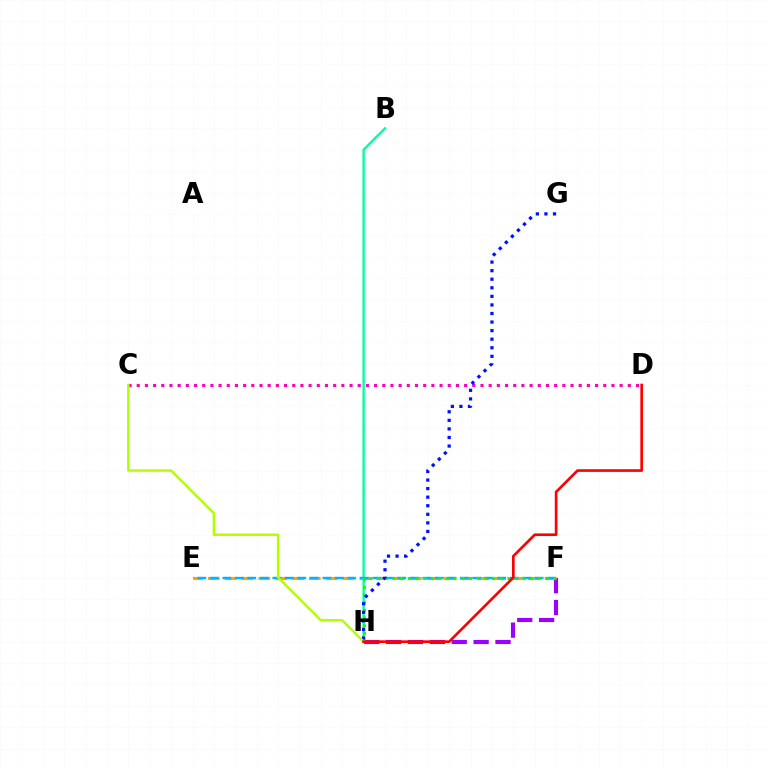{('F', 'H'): [{'color': '#9b00ff', 'line_style': 'dashed', 'thickness': 2.97}, {'color': '#08ff00', 'line_style': 'dotted', 'thickness': 2.08}], ('B', 'H'): [{'color': '#00ff9d', 'line_style': 'solid', 'thickness': 1.7}], ('E', 'F'): [{'color': '#ffa500', 'line_style': 'dashed', 'thickness': 2.29}, {'color': '#00b5ff', 'line_style': 'dashed', 'thickness': 1.7}], ('C', 'D'): [{'color': '#ff00bd', 'line_style': 'dotted', 'thickness': 2.22}], ('G', 'H'): [{'color': '#0010ff', 'line_style': 'dotted', 'thickness': 2.33}], ('C', 'H'): [{'color': '#b3ff00', 'line_style': 'solid', 'thickness': 1.77}], ('D', 'H'): [{'color': '#ff0000', 'line_style': 'solid', 'thickness': 1.91}]}